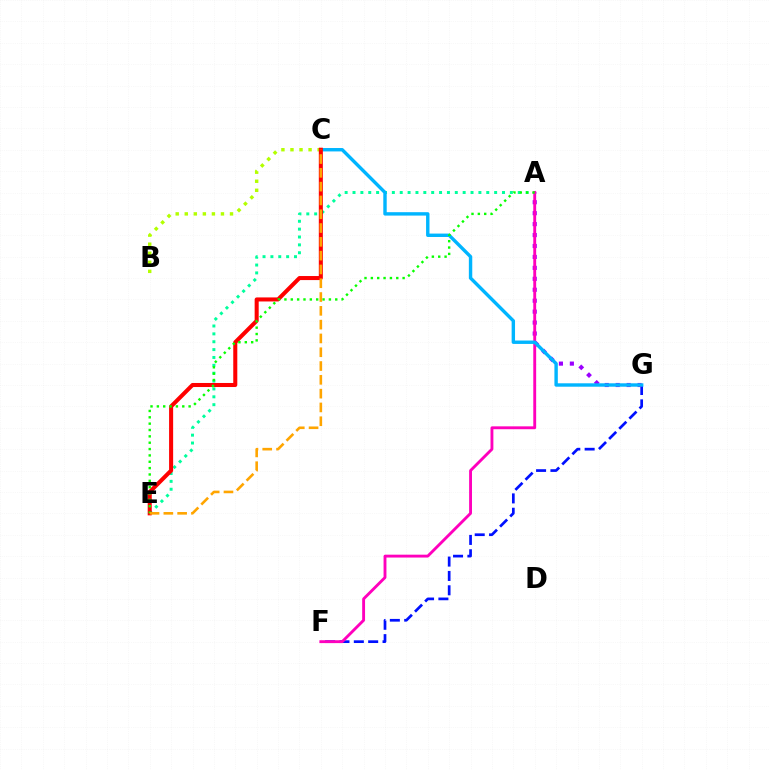{('A', 'E'): [{'color': '#00ff9d', 'line_style': 'dotted', 'thickness': 2.14}, {'color': '#08ff00', 'line_style': 'dotted', 'thickness': 1.73}], ('F', 'G'): [{'color': '#0010ff', 'line_style': 'dashed', 'thickness': 1.95}], ('A', 'G'): [{'color': '#9b00ff', 'line_style': 'dotted', 'thickness': 2.97}], ('B', 'C'): [{'color': '#b3ff00', 'line_style': 'dotted', 'thickness': 2.46}], ('A', 'F'): [{'color': '#ff00bd', 'line_style': 'solid', 'thickness': 2.07}], ('C', 'G'): [{'color': '#00b5ff', 'line_style': 'solid', 'thickness': 2.45}], ('C', 'E'): [{'color': '#ff0000', 'line_style': 'solid', 'thickness': 2.91}, {'color': '#ffa500', 'line_style': 'dashed', 'thickness': 1.87}]}